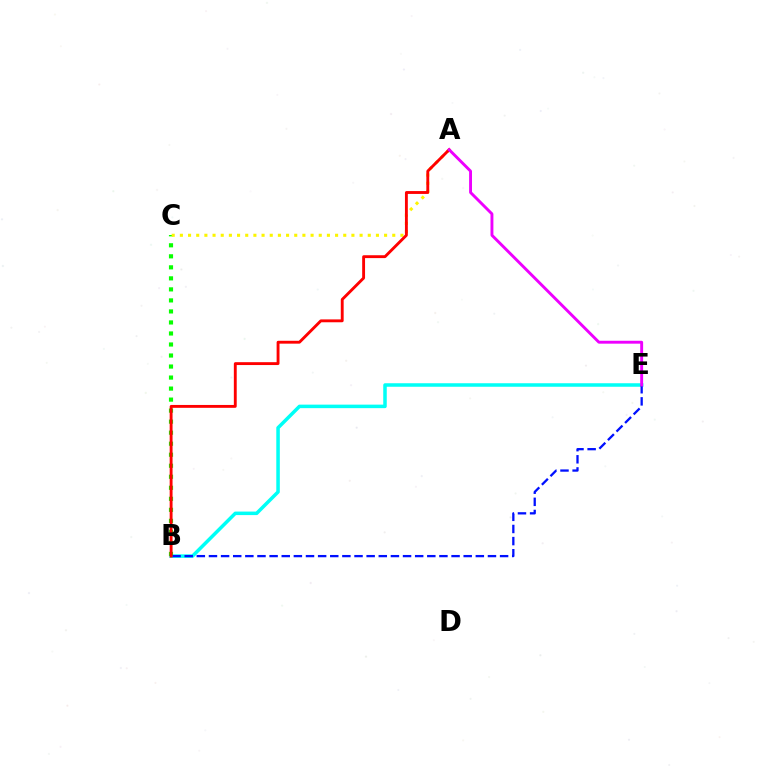{('B', 'E'): [{'color': '#00fff6', 'line_style': 'solid', 'thickness': 2.53}, {'color': '#0010ff', 'line_style': 'dashed', 'thickness': 1.65}], ('B', 'C'): [{'color': '#08ff00', 'line_style': 'dotted', 'thickness': 2.99}], ('A', 'C'): [{'color': '#fcf500', 'line_style': 'dotted', 'thickness': 2.22}], ('A', 'B'): [{'color': '#ff0000', 'line_style': 'solid', 'thickness': 2.07}], ('A', 'E'): [{'color': '#ee00ff', 'line_style': 'solid', 'thickness': 2.09}]}